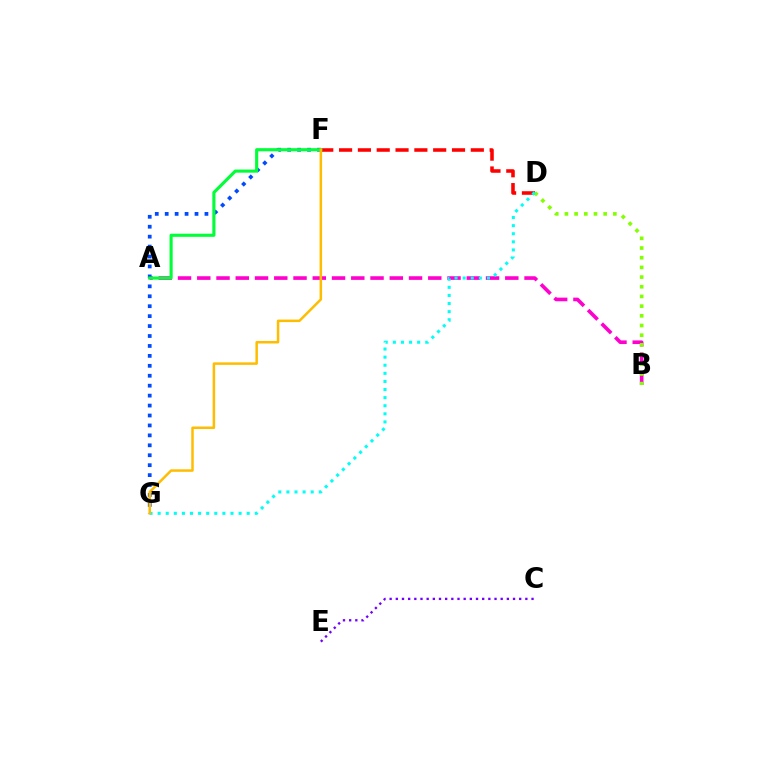{('A', 'B'): [{'color': '#ff00cf', 'line_style': 'dashed', 'thickness': 2.62}], ('D', 'F'): [{'color': '#ff0000', 'line_style': 'dashed', 'thickness': 2.56}], ('F', 'G'): [{'color': '#004bff', 'line_style': 'dotted', 'thickness': 2.7}, {'color': '#ffbd00', 'line_style': 'solid', 'thickness': 1.8}], ('C', 'E'): [{'color': '#7200ff', 'line_style': 'dotted', 'thickness': 1.68}], ('B', 'D'): [{'color': '#84ff00', 'line_style': 'dotted', 'thickness': 2.63}], ('D', 'G'): [{'color': '#00fff6', 'line_style': 'dotted', 'thickness': 2.2}], ('A', 'F'): [{'color': '#00ff39', 'line_style': 'solid', 'thickness': 2.25}]}